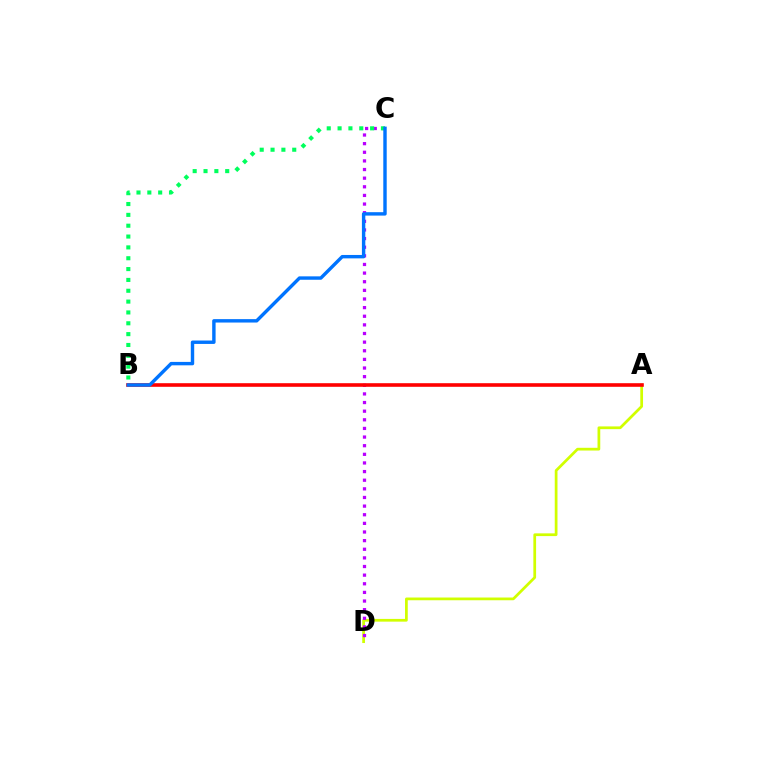{('A', 'D'): [{'color': '#d1ff00', 'line_style': 'solid', 'thickness': 1.97}], ('C', 'D'): [{'color': '#b900ff', 'line_style': 'dotted', 'thickness': 2.34}], ('A', 'B'): [{'color': '#ff0000', 'line_style': 'solid', 'thickness': 2.6}], ('B', 'C'): [{'color': '#00ff5c', 'line_style': 'dotted', 'thickness': 2.95}, {'color': '#0074ff', 'line_style': 'solid', 'thickness': 2.46}]}